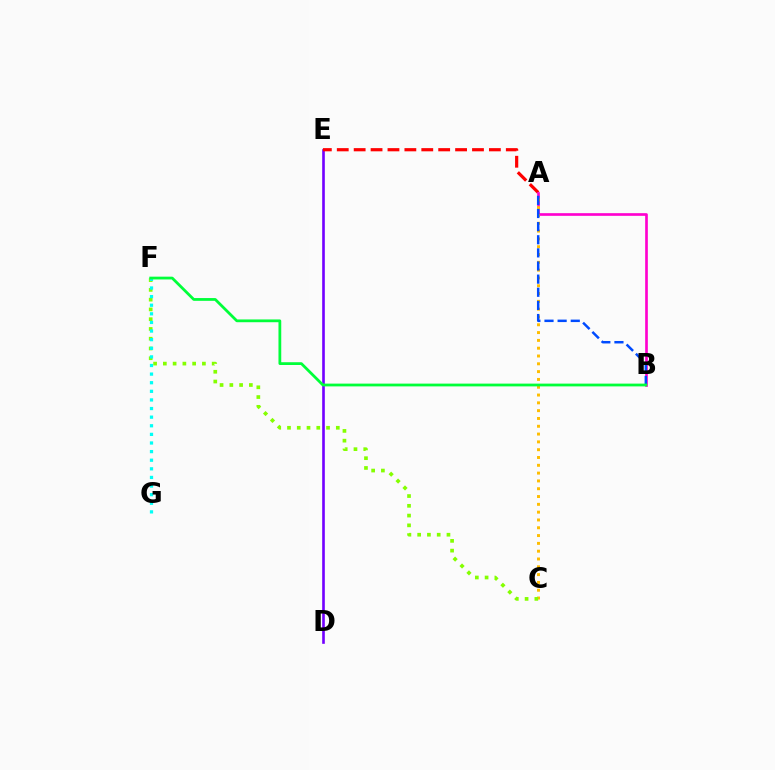{('D', 'E'): [{'color': '#7200ff', 'line_style': 'solid', 'thickness': 1.9}], ('A', 'E'): [{'color': '#ff0000', 'line_style': 'dashed', 'thickness': 2.3}], ('A', 'B'): [{'color': '#ff00cf', 'line_style': 'solid', 'thickness': 1.92}, {'color': '#004bff', 'line_style': 'dashed', 'thickness': 1.78}], ('A', 'C'): [{'color': '#ffbd00', 'line_style': 'dotted', 'thickness': 2.12}], ('C', 'F'): [{'color': '#84ff00', 'line_style': 'dotted', 'thickness': 2.65}], ('F', 'G'): [{'color': '#00fff6', 'line_style': 'dotted', 'thickness': 2.34}], ('B', 'F'): [{'color': '#00ff39', 'line_style': 'solid', 'thickness': 2.0}]}